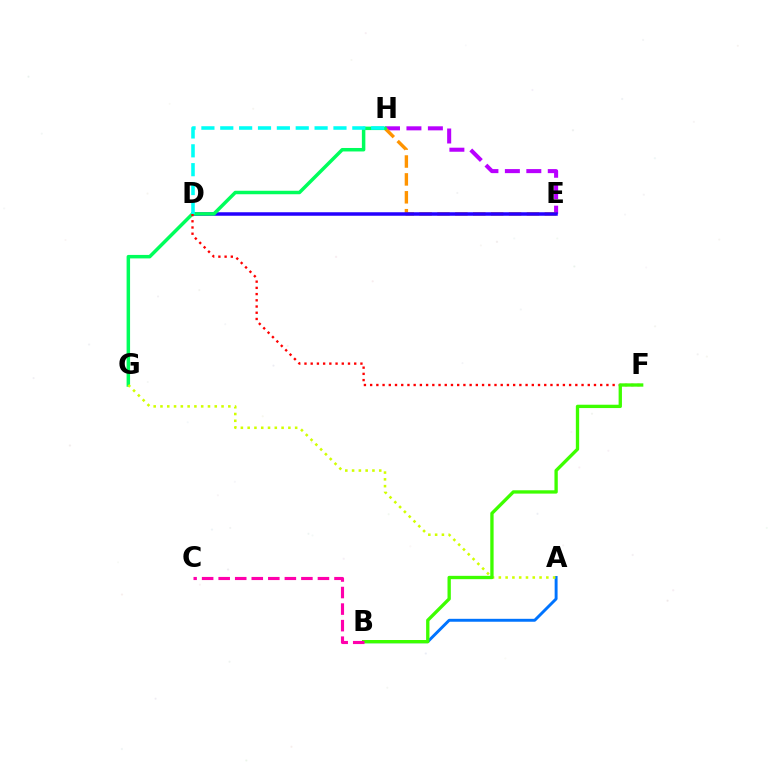{('A', 'B'): [{'color': '#0074ff', 'line_style': 'solid', 'thickness': 2.1}], ('E', 'H'): [{'color': '#b900ff', 'line_style': 'dashed', 'thickness': 2.91}, {'color': '#ff9400', 'line_style': 'dashed', 'thickness': 2.43}], ('D', 'E'): [{'color': '#2500ff', 'line_style': 'solid', 'thickness': 2.53}], ('G', 'H'): [{'color': '#00ff5c', 'line_style': 'solid', 'thickness': 2.51}], ('A', 'G'): [{'color': '#d1ff00', 'line_style': 'dotted', 'thickness': 1.84}], ('D', 'F'): [{'color': '#ff0000', 'line_style': 'dotted', 'thickness': 1.69}], ('B', 'F'): [{'color': '#3dff00', 'line_style': 'solid', 'thickness': 2.4}], ('B', 'C'): [{'color': '#ff00ac', 'line_style': 'dashed', 'thickness': 2.25}], ('D', 'H'): [{'color': '#00fff6', 'line_style': 'dashed', 'thickness': 2.56}]}